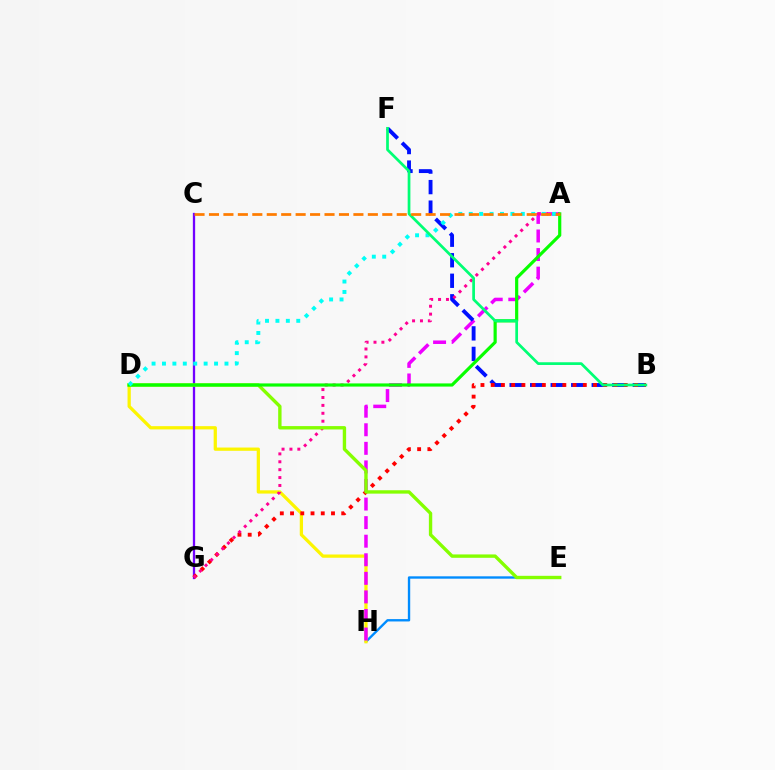{('E', 'H'): [{'color': '#008cff', 'line_style': 'solid', 'thickness': 1.7}], ('D', 'H'): [{'color': '#fcf500', 'line_style': 'solid', 'thickness': 2.34}], ('A', 'H'): [{'color': '#ee00ff', 'line_style': 'dashed', 'thickness': 2.52}], ('B', 'F'): [{'color': '#0010ff', 'line_style': 'dashed', 'thickness': 2.79}, {'color': '#00ff74', 'line_style': 'solid', 'thickness': 1.96}], ('C', 'G'): [{'color': '#7200ff', 'line_style': 'solid', 'thickness': 1.66}], ('B', 'G'): [{'color': '#ff0000', 'line_style': 'dotted', 'thickness': 2.78}], ('A', 'G'): [{'color': '#ff0094', 'line_style': 'dotted', 'thickness': 2.15}], ('D', 'E'): [{'color': '#84ff00', 'line_style': 'solid', 'thickness': 2.43}], ('A', 'D'): [{'color': '#08ff00', 'line_style': 'solid', 'thickness': 2.28}, {'color': '#00fff6', 'line_style': 'dotted', 'thickness': 2.83}], ('A', 'C'): [{'color': '#ff7c00', 'line_style': 'dashed', 'thickness': 1.96}]}